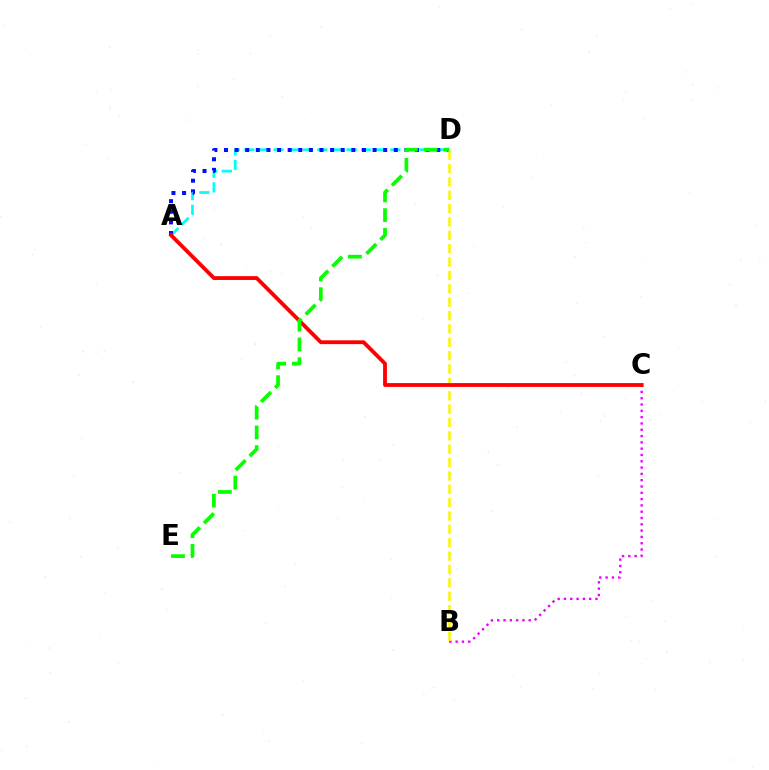{('A', 'D'): [{'color': '#00fff6', 'line_style': 'dashed', 'thickness': 1.98}, {'color': '#0010ff', 'line_style': 'dotted', 'thickness': 2.88}], ('B', 'C'): [{'color': '#ee00ff', 'line_style': 'dotted', 'thickness': 1.71}], ('B', 'D'): [{'color': '#fcf500', 'line_style': 'dashed', 'thickness': 1.82}], ('A', 'C'): [{'color': '#ff0000', 'line_style': 'solid', 'thickness': 2.76}], ('D', 'E'): [{'color': '#08ff00', 'line_style': 'dashed', 'thickness': 2.68}]}